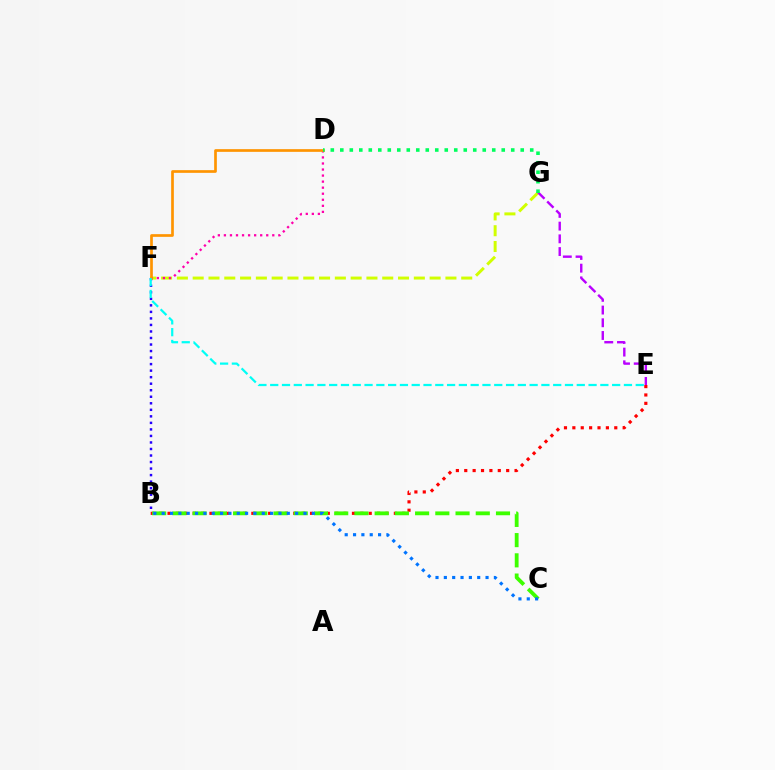{('B', 'E'): [{'color': '#ff0000', 'line_style': 'dotted', 'thickness': 2.28}], ('B', 'F'): [{'color': '#2500ff', 'line_style': 'dotted', 'thickness': 1.77}], ('F', 'G'): [{'color': '#d1ff00', 'line_style': 'dashed', 'thickness': 2.15}], ('D', 'F'): [{'color': '#ff00ac', 'line_style': 'dotted', 'thickness': 1.64}, {'color': '#ff9400', 'line_style': 'solid', 'thickness': 1.93}], ('B', 'C'): [{'color': '#3dff00', 'line_style': 'dashed', 'thickness': 2.75}, {'color': '#0074ff', 'line_style': 'dotted', 'thickness': 2.27}], ('E', 'G'): [{'color': '#b900ff', 'line_style': 'dashed', 'thickness': 1.73}], ('D', 'G'): [{'color': '#00ff5c', 'line_style': 'dotted', 'thickness': 2.58}], ('E', 'F'): [{'color': '#00fff6', 'line_style': 'dashed', 'thickness': 1.6}]}